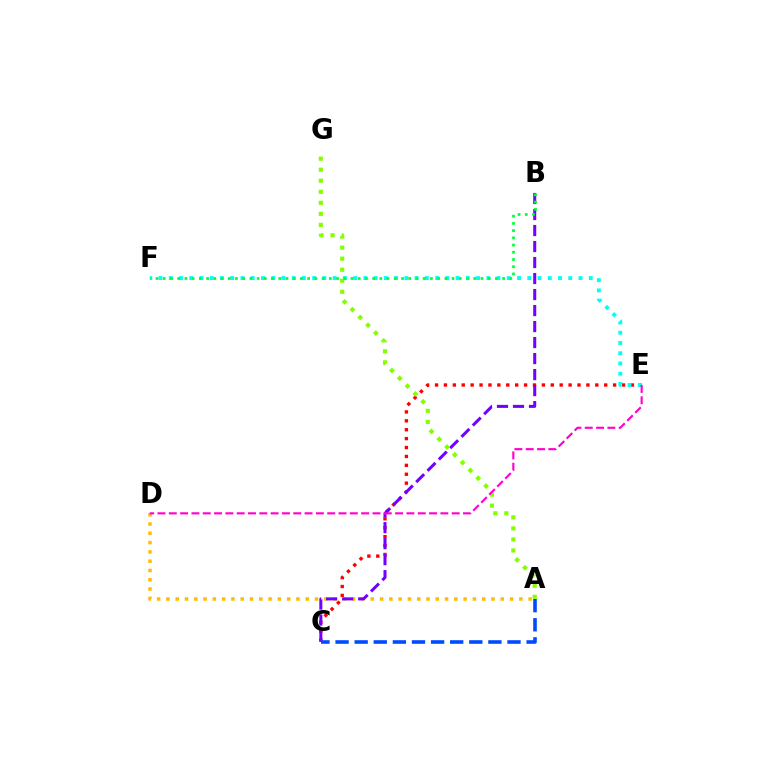{('C', 'E'): [{'color': '#ff0000', 'line_style': 'dotted', 'thickness': 2.42}], ('A', 'D'): [{'color': '#ffbd00', 'line_style': 'dotted', 'thickness': 2.52}], ('B', 'C'): [{'color': '#7200ff', 'line_style': 'dashed', 'thickness': 2.17}], ('E', 'F'): [{'color': '#00fff6', 'line_style': 'dotted', 'thickness': 2.78}], ('A', 'C'): [{'color': '#004bff', 'line_style': 'dashed', 'thickness': 2.6}], ('A', 'G'): [{'color': '#84ff00', 'line_style': 'dotted', 'thickness': 3.0}], ('D', 'E'): [{'color': '#ff00cf', 'line_style': 'dashed', 'thickness': 1.54}], ('B', 'F'): [{'color': '#00ff39', 'line_style': 'dotted', 'thickness': 1.96}]}